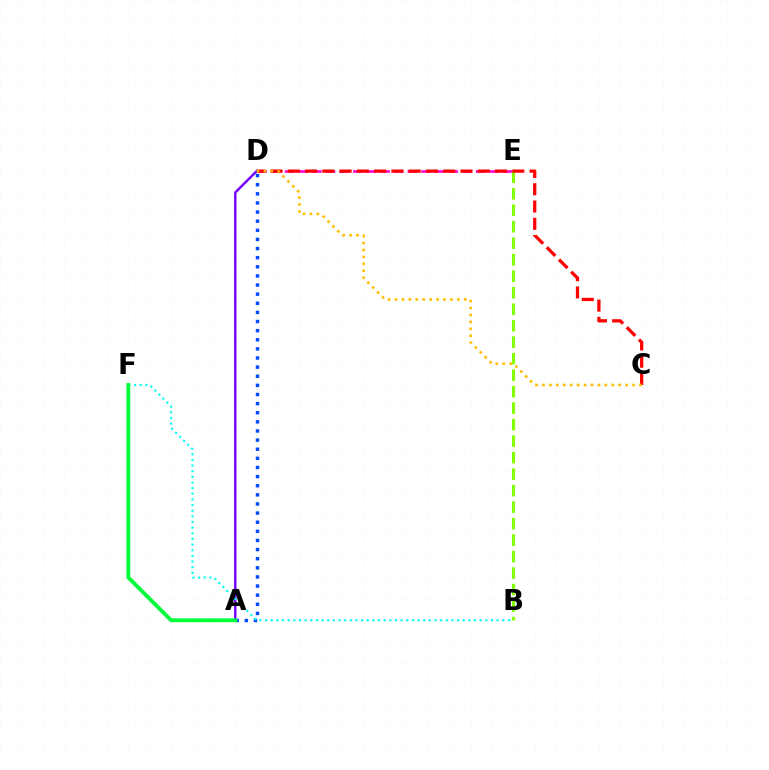{('D', 'E'): [{'color': '#ff00cf', 'line_style': 'dashed', 'thickness': 1.85}], ('B', 'E'): [{'color': '#84ff00', 'line_style': 'dashed', 'thickness': 2.24}], ('C', 'D'): [{'color': '#ff0000', 'line_style': 'dashed', 'thickness': 2.35}, {'color': '#ffbd00', 'line_style': 'dotted', 'thickness': 1.88}], ('A', 'D'): [{'color': '#7200ff', 'line_style': 'solid', 'thickness': 1.73}, {'color': '#004bff', 'line_style': 'dotted', 'thickness': 2.48}], ('B', 'F'): [{'color': '#00fff6', 'line_style': 'dotted', 'thickness': 1.53}], ('A', 'F'): [{'color': '#00ff39', 'line_style': 'solid', 'thickness': 2.74}]}